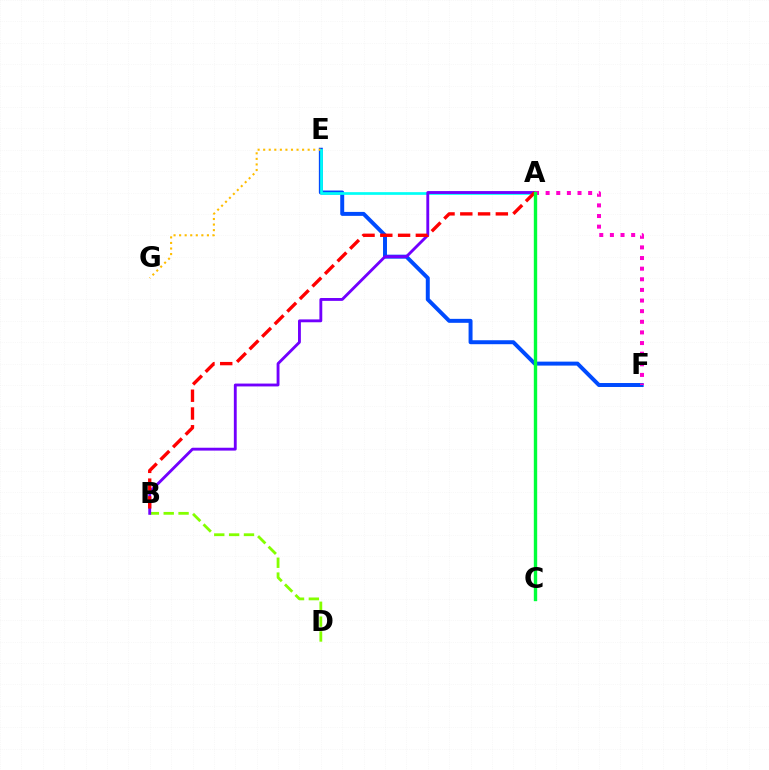{('E', 'F'): [{'color': '#004bff', 'line_style': 'solid', 'thickness': 2.85}], ('E', 'G'): [{'color': '#ffbd00', 'line_style': 'dotted', 'thickness': 1.51}], ('B', 'D'): [{'color': '#84ff00', 'line_style': 'dashed', 'thickness': 2.02}], ('A', 'E'): [{'color': '#00fff6', 'line_style': 'solid', 'thickness': 1.94}], ('A', 'B'): [{'color': '#7200ff', 'line_style': 'solid', 'thickness': 2.06}, {'color': '#ff0000', 'line_style': 'dashed', 'thickness': 2.41}], ('A', 'F'): [{'color': '#ff00cf', 'line_style': 'dotted', 'thickness': 2.89}], ('A', 'C'): [{'color': '#00ff39', 'line_style': 'solid', 'thickness': 2.43}]}